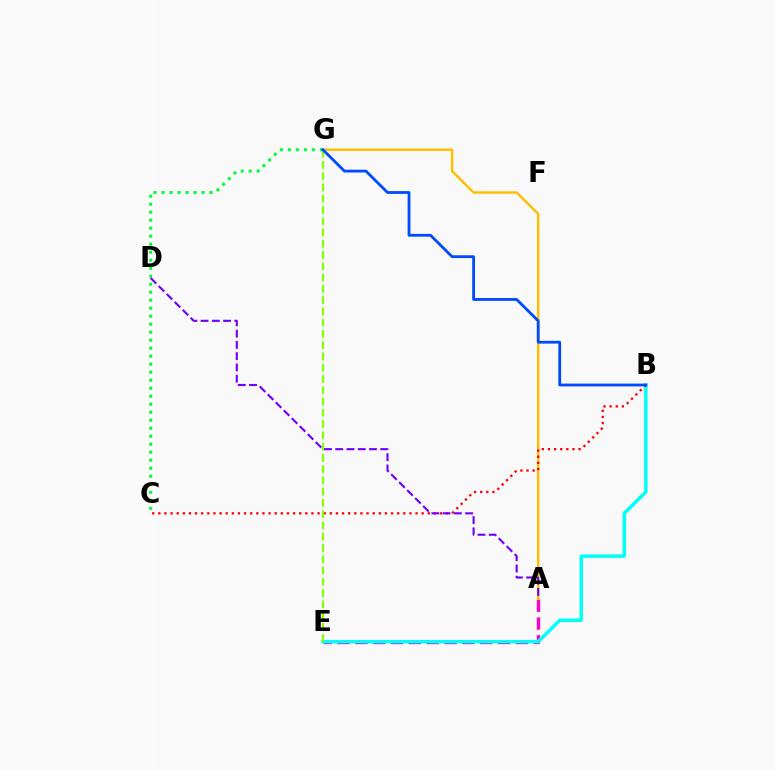{('A', 'E'): [{'color': '#ff00cf', 'line_style': 'dashed', 'thickness': 2.42}], ('A', 'G'): [{'color': '#ffbd00', 'line_style': 'solid', 'thickness': 1.73}], ('B', 'E'): [{'color': '#00fff6', 'line_style': 'solid', 'thickness': 2.49}], ('B', 'C'): [{'color': '#ff0000', 'line_style': 'dotted', 'thickness': 1.66}], ('E', 'G'): [{'color': '#84ff00', 'line_style': 'dashed', 'thickness': 1.53}], ('C', 'G'): [{'color': '#00ff39', 'line_style': 'dotted', 'thickness': 2.17}], ('B', 'G'): [{'color': '#004bff', 'line_style': 'solid', 'thickness': 2.02}], ('A', 'D'): [{'color': '#7200ff', 'line_style': 'dashed', 'thickness': 1.53}]}